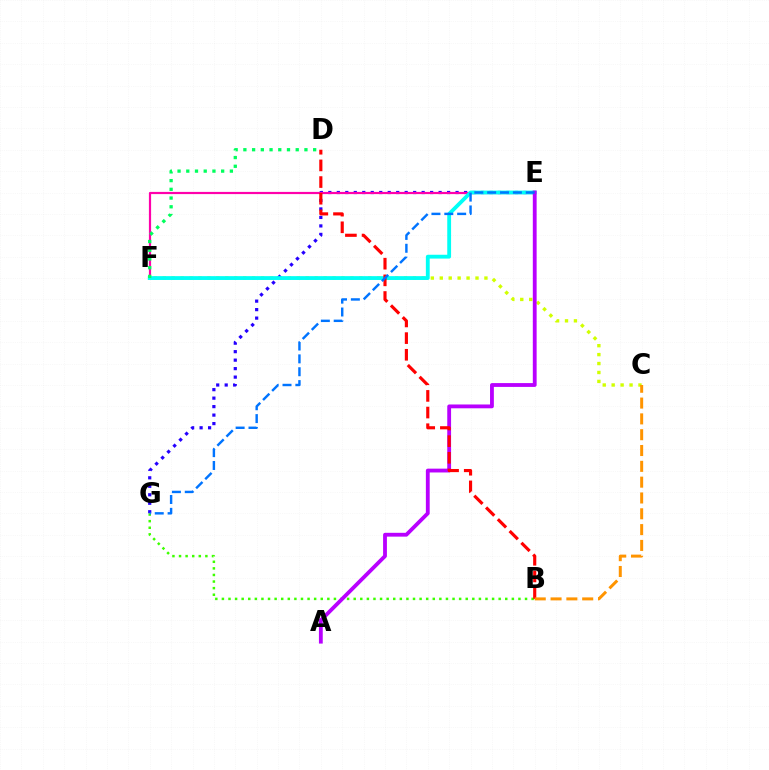{('C', 'F'): [{'color': '#d1ff00', 'line_style': 'dotted', 'thickness': 2.43}], ('E', 'G'): [{'color': '#2500ff', 'line_style': 'dotted', 'thickness': 2.3}, {'color': '#0074ff', 'line_style': 'dashed', 'thickness': 1.75}], ('E', 'F'): [{'color': '#ff00ac', 'line_style': 'solid', 'thickness': 1.58}, {'color': '#00fff6', 'line_style': 'solid', 'thickness': 2.76}], ('B', 'G'): [{'color': '#3dff00', 'line_style': 'dotted', 'thickness': 1.79}], ('A', 'E'): [{'color': '#b900ff', 'line_style': 'solid', 'thickness': 2.75}], ('D', 'F'): [{'color': '#00ff5c', 'line_style': 'dotted', 'thickness': 2.37}], ('B', 'D'): [{'color': '#ff0000', 'line_style': 'dashed', 'thickness': 2.26}], ('B', 'C'): [{'color': '#ff9400', 'line_style': 'dashed', 'thickness': 2.15}]}